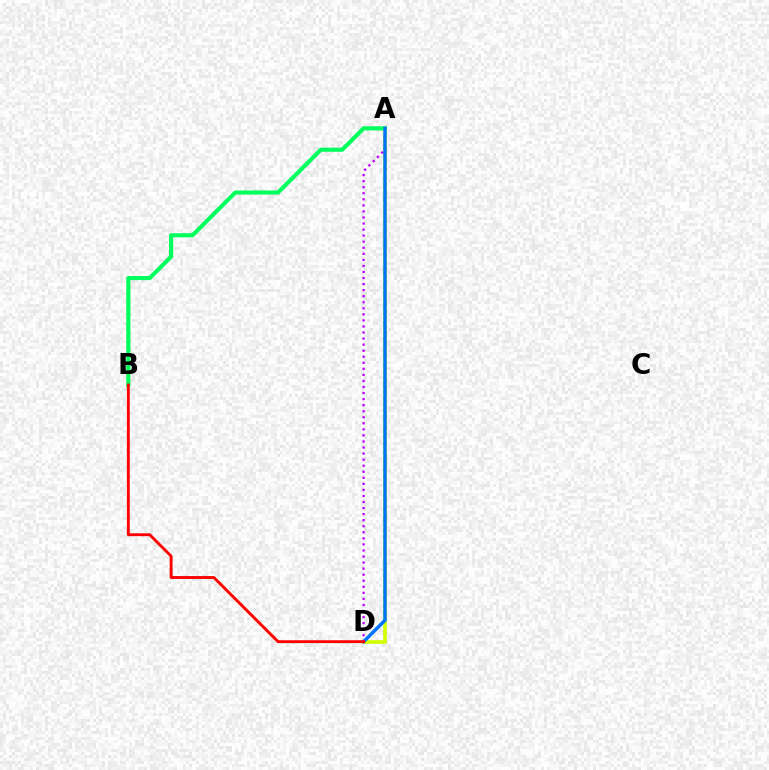{('A', 'D'): [{'color': '#d1ff00', 'line_style': 'solid', 'thickness': 2.63}, {'color': '#b900ff', 'line_style': 'dotted', 'thickness': 1.64}, {'color': '#0074ff', 'line_style': 'solid', 'thickness': 2.47}], ('A', 'B'): [{'color': '#00ff5c', 'line_style': 'solid', 'thickness': 2.96}], ('B', 'D'): [{'color': '#ff0000', 'line_style': 'solid', 'thickness': 2.07}]}